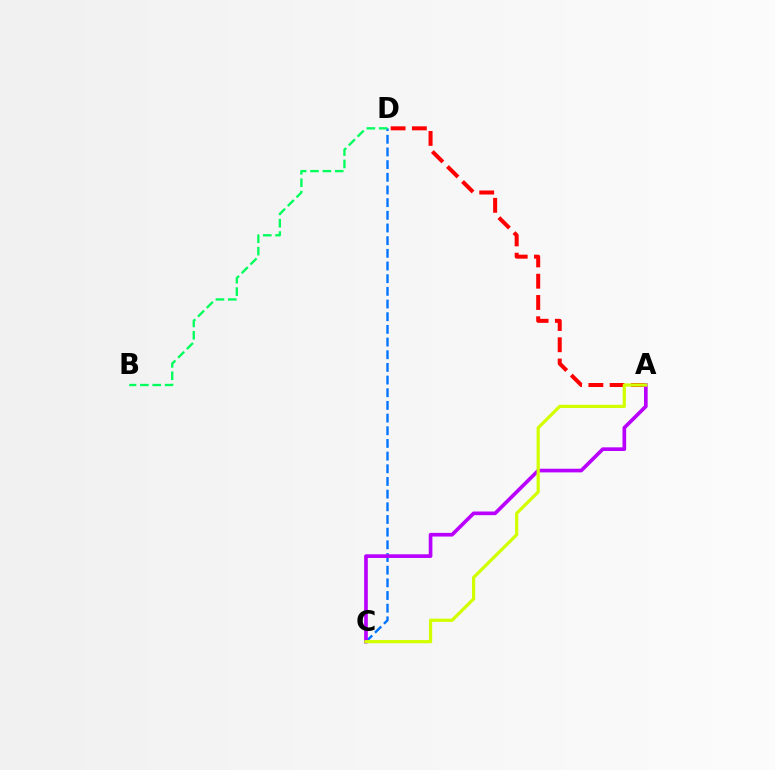{('A', 'D'): [{'color': '#ff0000', 'line_style': 'dashed', 'thickness': 2.89}], ('C', 'D'): [{'color': '#0074ff', 'line_style': 'dashed', 'thickness': 1.72}], ('A', 'C'): [{'color': '#b900ff', 'line_style': 'solid', 'thickness': 2.64}, {'color': '#d1ff00', 'line_style': 'solid', 'thickness': 2.32}], ('B', 'D'): [{'color': '#00ff5c', 'line_style': 'dashed', 'thickness': 1.68}]}